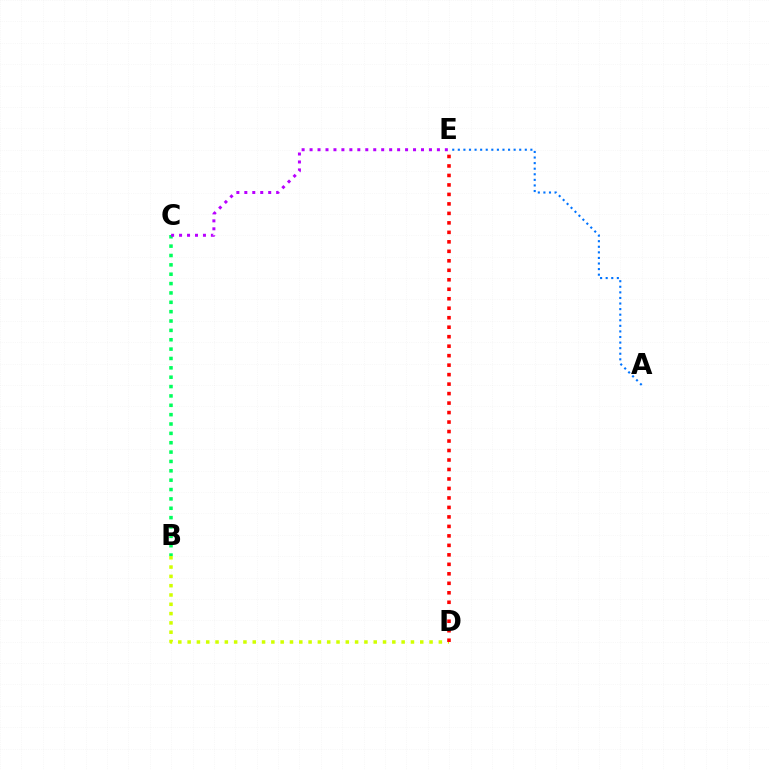{('B', 'D'): [{'color': '#d1ff00', 'line_style': 'dotted', 'thickness': 2.53}], ('B', 'C'): [{'color': '#00ff5c', 'line_style': 'dotted', 'thickness': 2.54}], ('A', 'E'): [{'color': '#0074ff', 'line_style': 'dotted', 'thickness': 1.52}], ('D', 'E'): [{'color': '#ff0000', 'line_style': 'dotted', 'thickness': 2.58}], ('C', 'E'): [{'color': '#b900ff', 'line_style': 'dotted', 'thickness': 2.16}]}